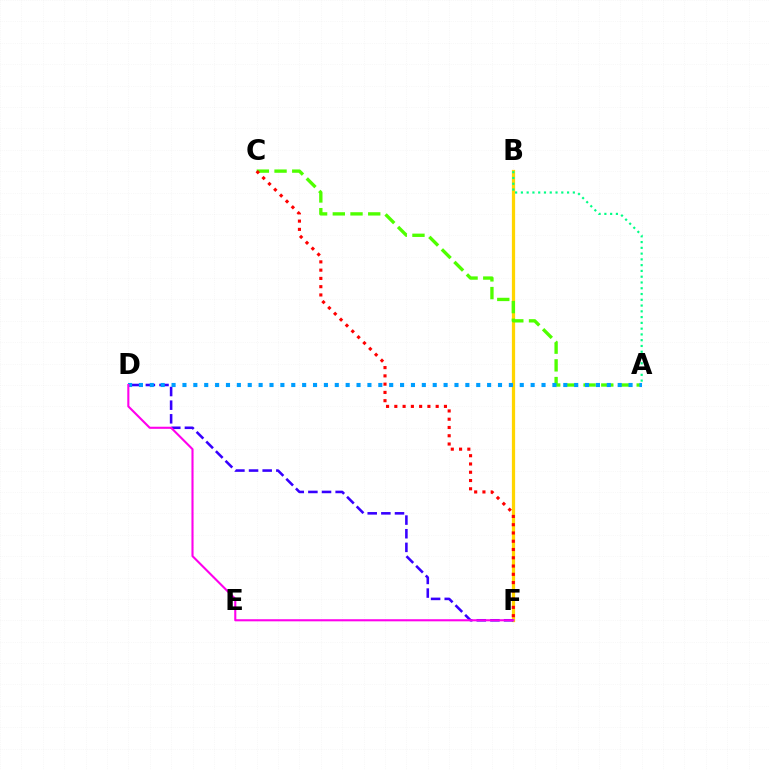{('B', 'F'): [{'color': '#ffd500', 'line_style': 'solid', 'thickness': 2.34}], ('A', 'C'): [{'color': '#4fff00', 'line_style': 'dashed', 'thickness': 2.4}], ('A', 'B'): [{'color': '#00ff86', 'line_style': 'dotted', 'thickness': 1.57}], ('D', 'F'): [{'color': '#3700ff', 'line_style': 'dashed', 'thickness': 1.85}, {'color': '#ff00ed', 'line_style': 'solid', 'thickness': 1.51}], ('A', 'D'): [{'color': '#009eff', 'line_style': 'dotted', 'thickness': 2.96}], ('C', 'F'): [{'color': '#ff0000', 'line_style': 'dotted', 'thickness': 2.25}]}